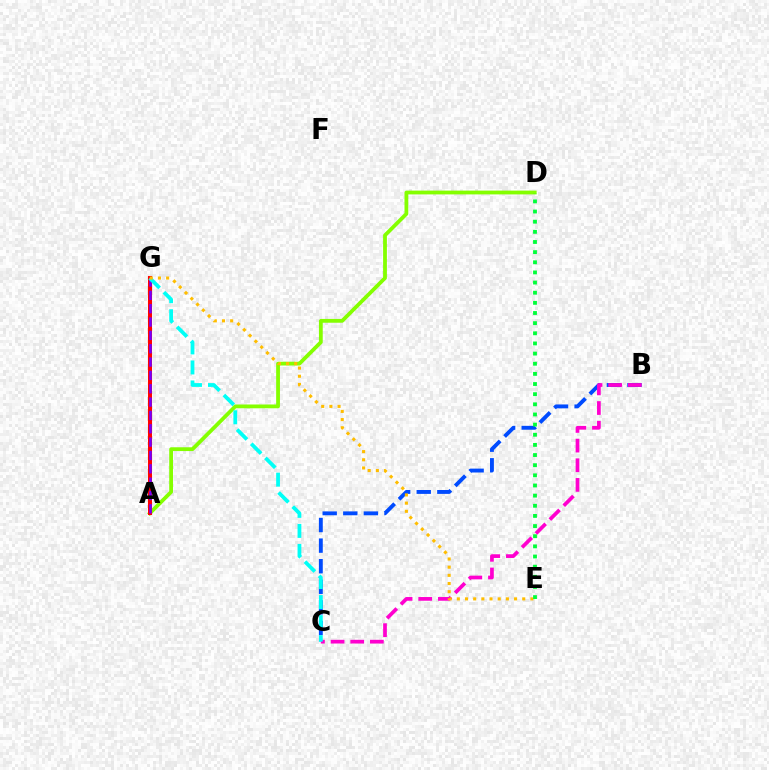{('B', 'C'): [{'color': '#004bff', 'line_style': 'dashed', 'thickness': 2.8}, {'color': '#ff00cf', 'line_style': 'dashed', 'thickness': 2.67}], ('A', 'D'): [{'color': '#84ff00', 'line_style': 'solid', 'thickness': 2.73}], ('A', 'G'): [{'color': '#ff0000', 'line_style': 'solid', 'thickness': 2.92}, {'color': '#7200ff', 'line_style': 'dashed', 'thickness': 1.81}], ('C', 'G'): [{'color': '#00fff6', 'line_style': 'dashed', 'thickness': 2.72}], ('E', 'G'): [{'color': '#ffbd00', 'line_style': 'dotted', 'thickness': 2.22}], ('D', 'E'): [{'color': '#00ff39', 'line_style': 'dotted', 'thickness': 2.76}]}